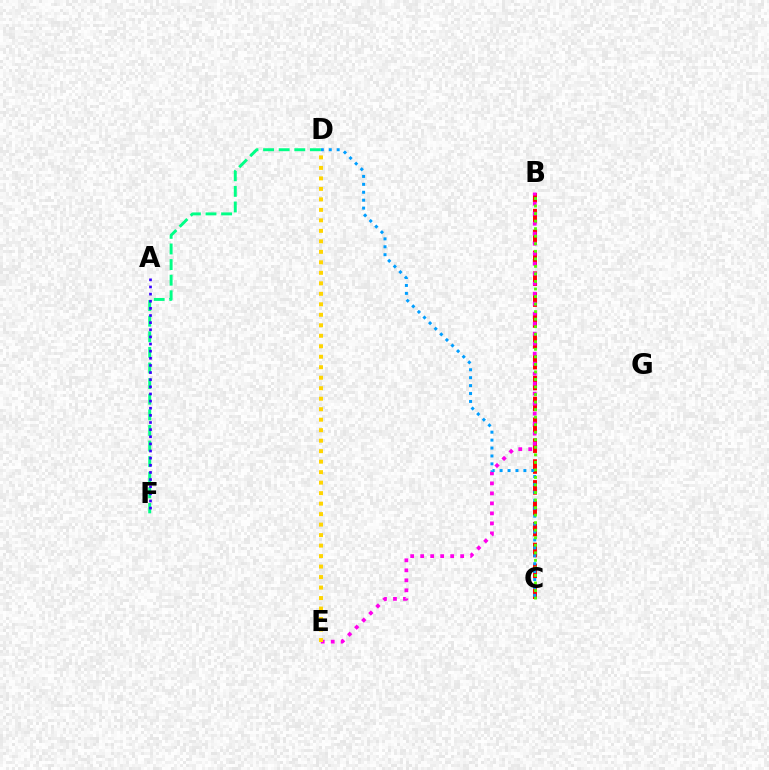{('B', 'C'): [{'color': '#ff0000', 'line_style': 'dashed', 'thickness': 2.83}, {'color': '#4fff00', 'line_style': 'dotted', 'thickness': 2.05}], ('B', 'E'): [{'color': '#ff00ed', 'line_style': 'dotted', 'thickness': 2.72}], ('C', 'D'): [{'color': '#009eff', 'line_style': 'dotted', 'thickness': 2.15}], ('D', 'E'): [{'color': '#ffd500', 'line_style': 'dotted', 'thickness': 2.85}], ('D', 'F'): [{'color': '#00ff86', 'line_style': 'dashed', 'thickness': 2.12}], ('A', 'F'): [{'color': '#3700ff', 'line_style': 'dotted', 'thickness': 1.94}]}